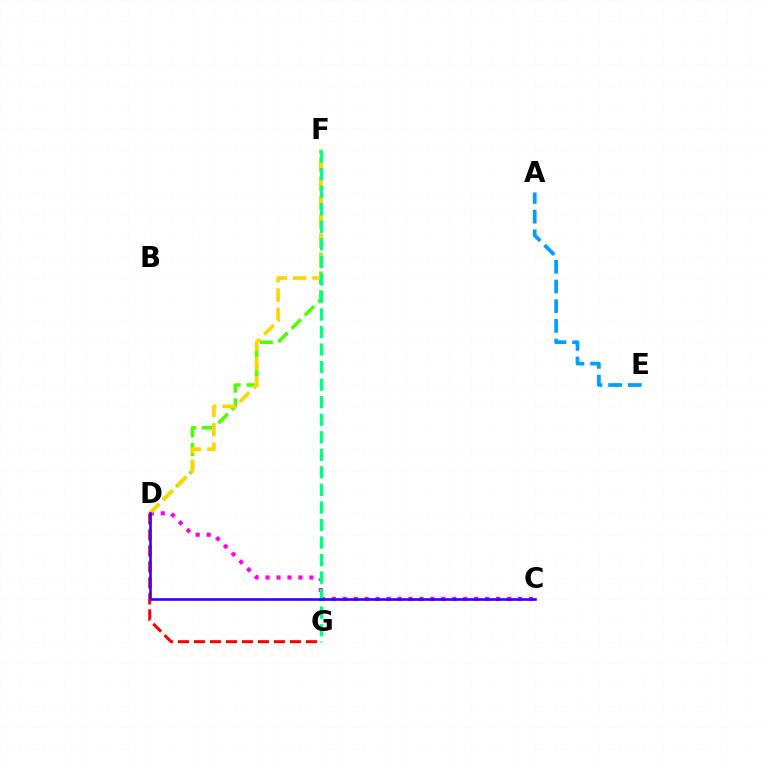{('D', 'F'): [{'color': '#4fff00', 'line_style': 'dashed', 'thickness': 2.55}, {'color': '#ffd500', 'line_style': 'dashed', 'thickness': 2.62}], ('C', 'D'): [{'color': '#ff00ed', 'line_style': 'dotted', 'thickness': 2.98}, {'color': '#3700ff', 'line_style': 'solid', 'thickness': 1.9}], ('A', 'E'): [{'color': '#009eff', 'line_style': 'dashed', 'thickness': 2.67}], ('D', 'G'): [{'color': '#ff0000', 'line_style': 'dashed', 'thickness': 2.17}], ('F', 'G'): [{'color': '#00ff86', 'line_style': 'dashed', 'thickness': 2.38}]}